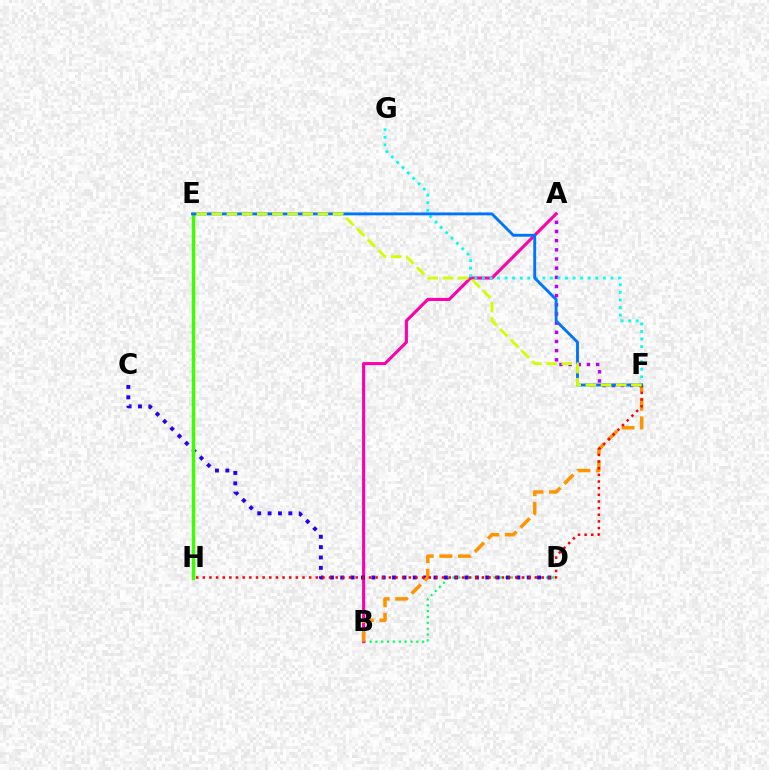{('A', 'F'): [{'color': '#b900ff', 'line_style': 'dotted', 'thickness': 2.49}], ('B', 'D'): [{'color': '#00ff5c', 'line_style': 'dotted', 'thickness': 1.59}], ('A', 'B'): [{'color': '#ff00ac', 'line_style': 'solid', 'thickness': 2.22}], ('F', 'G'): [{'color': '#00fff6', 'line_style': 'dotted', 'thickness': 2.05}], ('C', 'D'): [{'color': '#2500ff', 'line_style': 'dotted', 'thickness': 2.81}], ('B', 'F'): [{'color': '#ff9400', 'line_style': 'dashed', 'thickness': 2.53}], ('F', 'H'): [{'color': '#ff0000', 'line_style': 'dotted', 'thickness': 1.81}], ('E', 'H'): [{'color': '#3dff00', 'line_style': 'solid', 'thickness': 2.5}], ('E', 'F'): [{'color': '#0074ff', 'line_style': 'solid', 'thickness': 2.07}, {'color': '#d1ff00', 'line_style': 'dashed', 'thickness': 2.06}]}